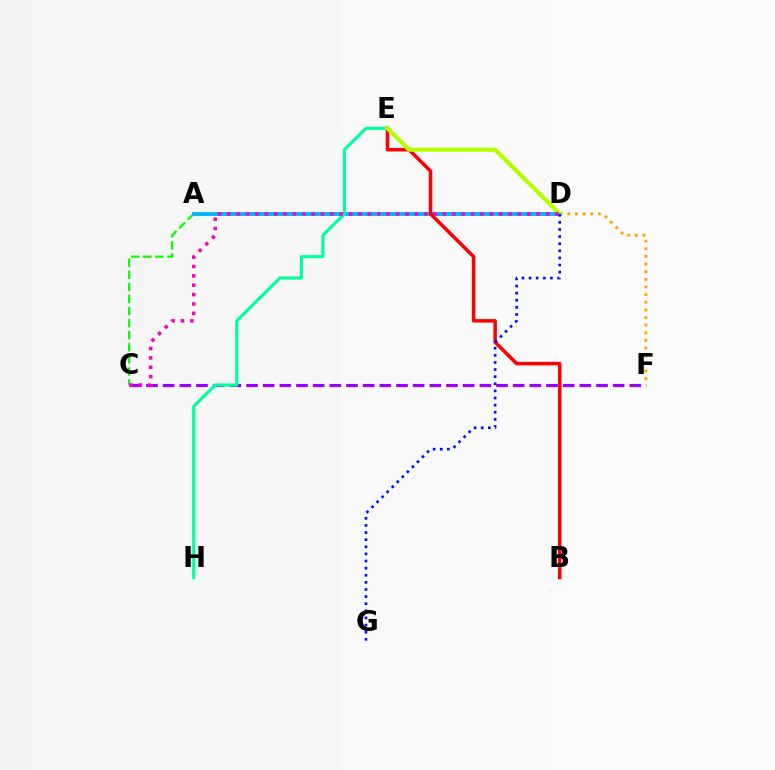{('D', 'F'): [{'color': '#ffa500', 'line_style': 'dotted', 'thickness': 2.08}], ('A', 'C'): [{'color': '#08ff00', 'line_style': 'dashed', 'thickness': 1.64}], ('A', 'D'): [{'color': '#00b5ff', 'line_style': 'solid', 'thickness': 2.81}], ('C', 'F'): [{'color': '#9b00ff', 'line_style': 'dashed', 'thickness': 2.26}], ('E', 'H'): [{'color': '#00ff9d', 'line_style': 'solid', 'thickness': 2.25}], ('B', 'E'): [{'color': '#ff0000', 'line_style': 'solid', 'thickness': 2.53}], ('D', 'E'): [{'color': '#b3ff00', 'line_style': 'solid', 'thickness': 2.96}], ('C', 'D'): [{'color': '#ff00bd', 'line_style': 'dotted', 'thickness': 2.55}], ('D', 'G'): [{'color': '#0010ff', 'line_style': 'dotted', 'thickness': 1.93}]}